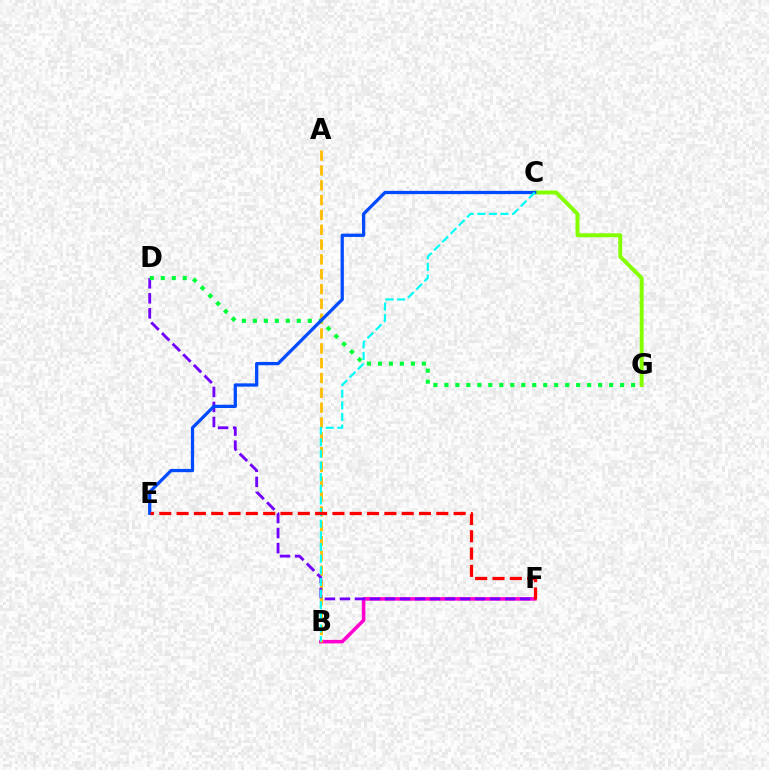{('B', 'F'): [{'color': '#ff00cf', 'line_style': 'solid', 'thickness': 2.55}], ('C', 'G'): [{'color': '#84ff00', 'line_style': 'solid', 'thickness': 2.83}], ('A', 'B'): [{'color': '#ffbd00', 'line_style': 'dashed', 'thickness': 2.01}], ('D', 'F'): [{'color': '#7200ff', 'line_style': 'dashed', 'thickness': 2.04}], ('D', 'G'): [{'color': '#00ff39', 'line_style': 'dotted', 'thickness': 2.98}], ('C', 'E'): [{'color': '#004bff', 'line_style': 'solid', 'thickness': 2.35}], ('B', 'C'): [{'color': '#00fff6', 'line_style': 'dashed', 'thickness': 1.58}], ('E', 'F'): [{'color': '#ff0000', 'line_style': 'dashed', 'thickness': 2.35}]}